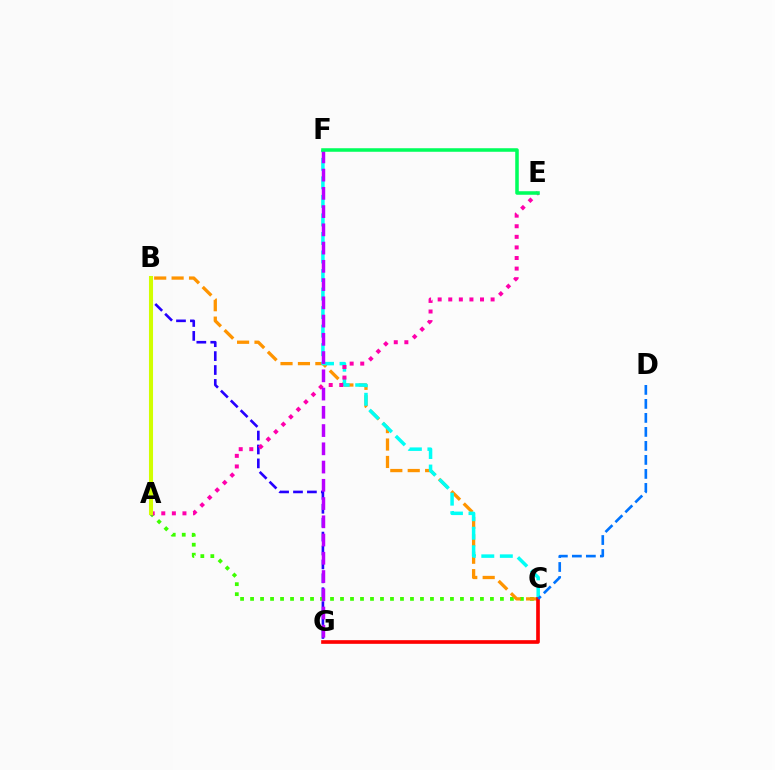{('A', 'C'): [{'color': '#3dff00', 'line_style': 'dotted', 'thickness': 2.72}], ('B', 'C'): [{'color': '#ff9400', 'line_style': 'dashed', 'thickness': 2.37}], ('B', 'G'): [{'color': '#2500ff', 'line_style': 'dashed', 'thickness': 1.89}], ('C', 'F'): [{'color': '#00fff6', 'line_style': 'dashed', 'thickness': 2.52}], ('A', 'E'): [{'color': '#ff00ac', 'line_style': 'dotted', 'thickness': 2.88}], ('C', 'G'): [{'color': '#ff0000', 'line_style': 'solid', 'thickness': 2.64}], ('F', 'G'): [{'color': '#b900ff', 'line_style': 'dashed', 'thickness': 2.48}], ('A', 'B'): [{'color': '#d1ff00', 'line_style': 'solid', 'thickness': 2.93}], ('C', 'D'): [{'color': '#0074ff', 'line_style': 'dashed', 'thickness': 1.9}], ('E', 'F'): [{'color': '#00ff5c', 'line_style': 'solid', 'thickness': 2.55}]}